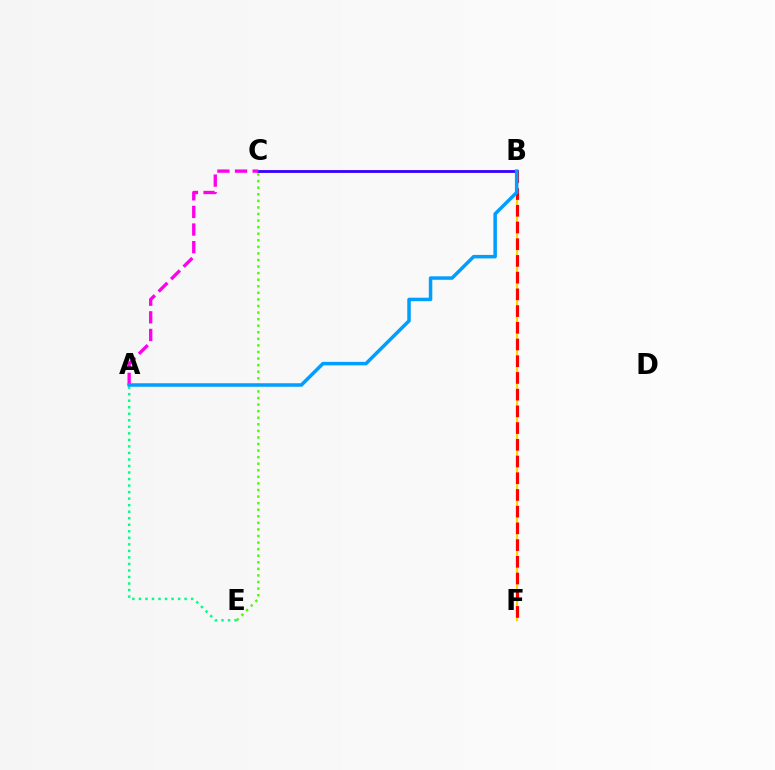{('B', 'C'): [{'color': '#3700ff', 'line_style': 'solid', 'thickness': 2.03}], ('B', 'F'): [{'color': '#ffd500', 'line_style': 'solid', 'thickness': 1.57}, {'color': '#ff0000', 'line_style': 'dashed', 'thickness': 2.27}], ('A', 'E'): [{'color': '#00ff86', 'line_style': 'dotted', 'thickness': 1.77}], ('C', 'E'): [{'color': '#4fff00', 'line_style': 'dotted', 'thickness': 1.79}], ('A', 'C'): [{'color': '#ff00ed', 'line_style': 'dashed', 'thickness': 2.39}], ('A', 'B'): [{'color': '#009eff', 'line_style': 'solid', 'thickness': 2.52}]}